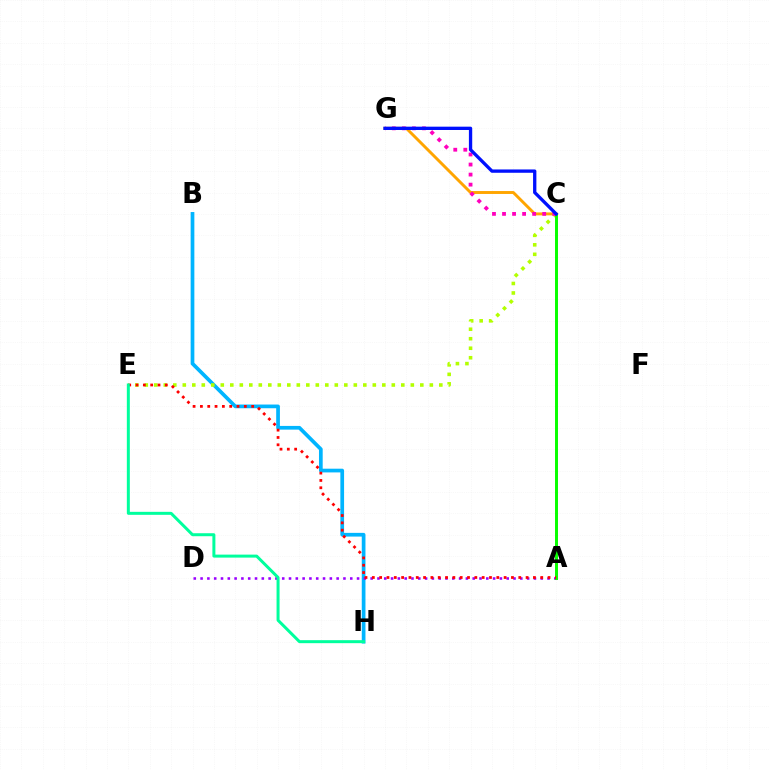{('B', 'H'): [{'color': '#00b5ff', 'line_style': 'solid', 'thickness': 2.67}], ('C', 'E'): [{'color': '#b3ff00', 'line_style': 'dotted', 'thickness': 2.58}], ('C', 'G'): [{'color': '#ffa500', 'line_style': 'solid', 'thickness': 2.1}, {'color': '#ff00bd', 'line_style': 'dotted', 'thickness': 2.73}, {'color': '#0010ff', 'line_style': 'solid', 'thickness': 2.39}], ('A', 'D'): [{'color': '#9b00ff', 'line_style': 'dotted', 'thickness': 1.85}], ('A', 'C'): [{'color': '#08ff00', 'line_style': 'solid', 'thickness': 2.14}], ('A', 'E'): [{'color': '#ff0000', 'line_style': 'dotted', 'thickness': 1.99}], ('E', 'H'): [{'color': '#00ff9d', 'line_style': 'solid', 'thickness': 2.16}]}